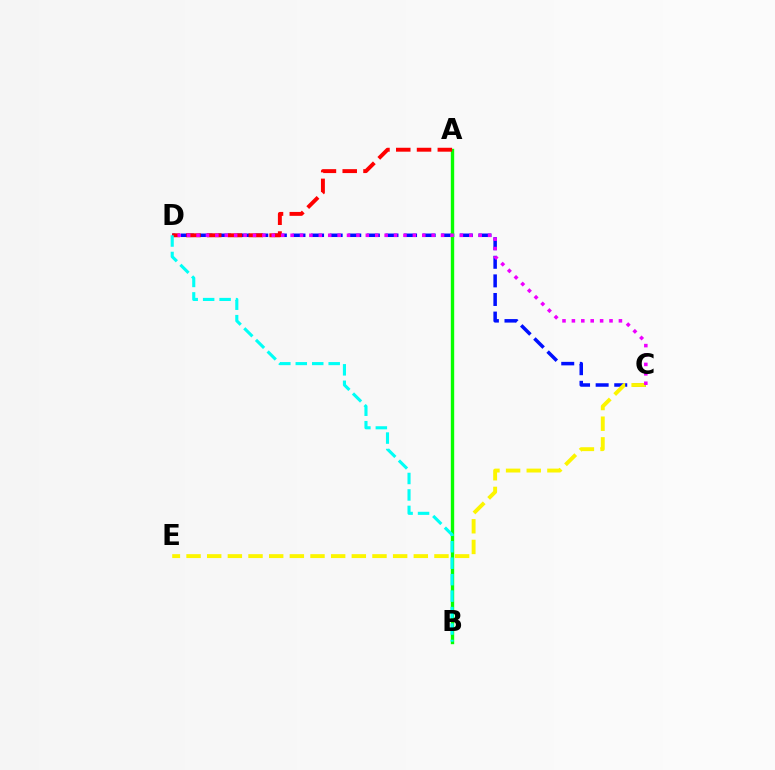{('C', 'D'): [{'color': '#0010ff', 'line_style': 'dashed', 'thickness': 2.53}, {'color': '#ee00ff', 'line_style': 'dotted', 'thickness': 2.56}], ('A', 'B'): [{'color': '#08ff00', 'line_style': 'solid', 'thickness': 2.43}], ('C', 'E'): [{'color': '#fcf500', 'line_style': 'dashed', 'thickness': 2.81}], ('A', 'D'): [{'color': '#ff0000', 'line_style': 'dashed', 'thickness': 2.82}], ('B', 'D'): [{'color': '#00fff6', 'line_style': 'dashed', 'thickness': 2.24}]}